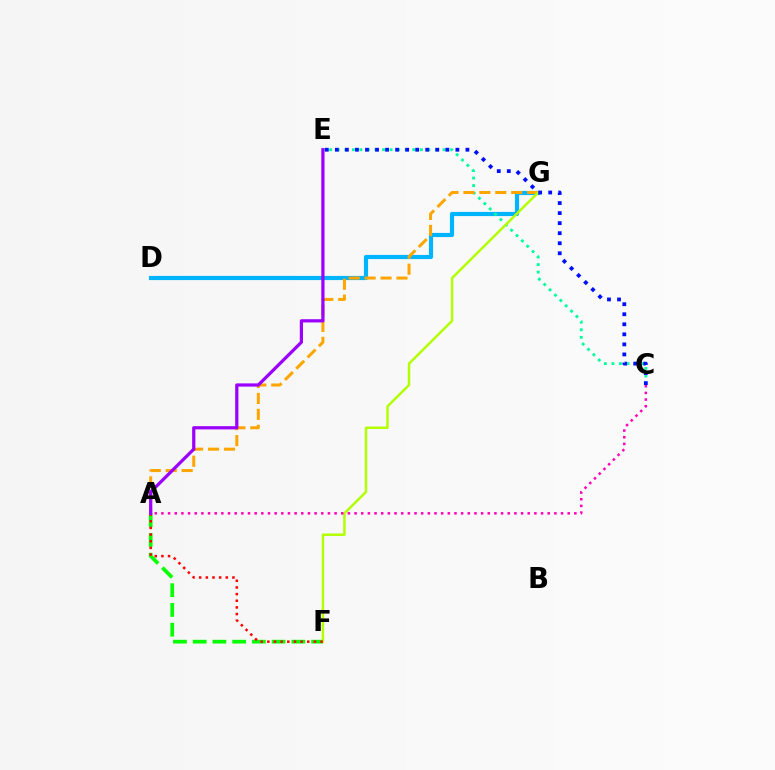{('A', 'F'): [{'color': '#08ff00', 'line_style': 'dashed', 'thickness': 2.68}, {'color': '#ff0000', 'line_style': 'dotted', 'thickness': 1.81}], ('D', 'G'): [{'color': '#00b5ff', 'line_style': 'solid', 'thickness': 3.0}], ('C', 'E'): [{'color': '#00ff9d', 'line_style': 'dotted', 'thickness': 2.05}, {'color': '#0010ff', 'line_style': 'dotted', 'thickness': 2.73}], ('A', 'G'): [{'color': '#ffa500', 'line_style': 'dashed', 'thickness': 2.16}], ('F', 'G'): [{'color': '#b3ff00', 'line_style': 'solid', 'thickness': 1.78}], ('A', 'E'): [{'color': '#9b00ff', 'line_style': 'solid', 'thickness': 2.32}], ('A', 'C'): [{'color': '#ff00bd', 'line_style': 'dotted', 'thickness': 1.81}]}